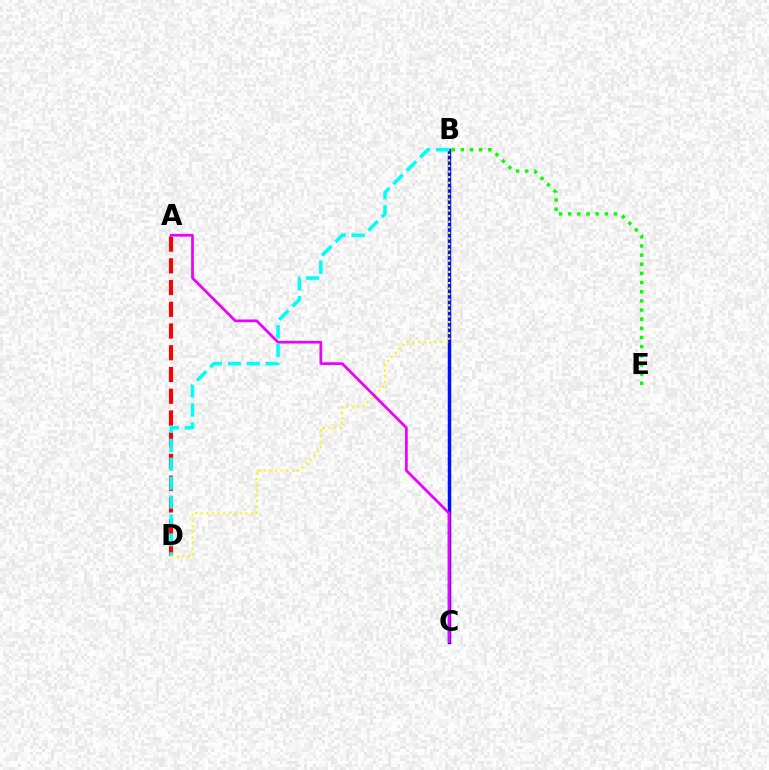{('A', 'D'): [{'color': '#ff0000', 'line_style': 'dashed', 'thickness': 2.95}], ('B', 'C'): [{'color': '#0010ff', 'line_style': 'solid', 'thickness': 2.49}], ('B', 'D'): [{'color': '#00fff6', 'line_style': 'dashed', 'thickness': 2.57}, {'color': '#fcf500', 'line_style': 'dotted', 'thickness': 1.51}], ('B', 'E'): [{'color': '#08ff00', 'line_style': 'dotted', 'thickness': 2.49}], ('A', 'C'): [{'color': '#ee00ff', 'line_style': 'solid', 'thickness': 1.96}]}